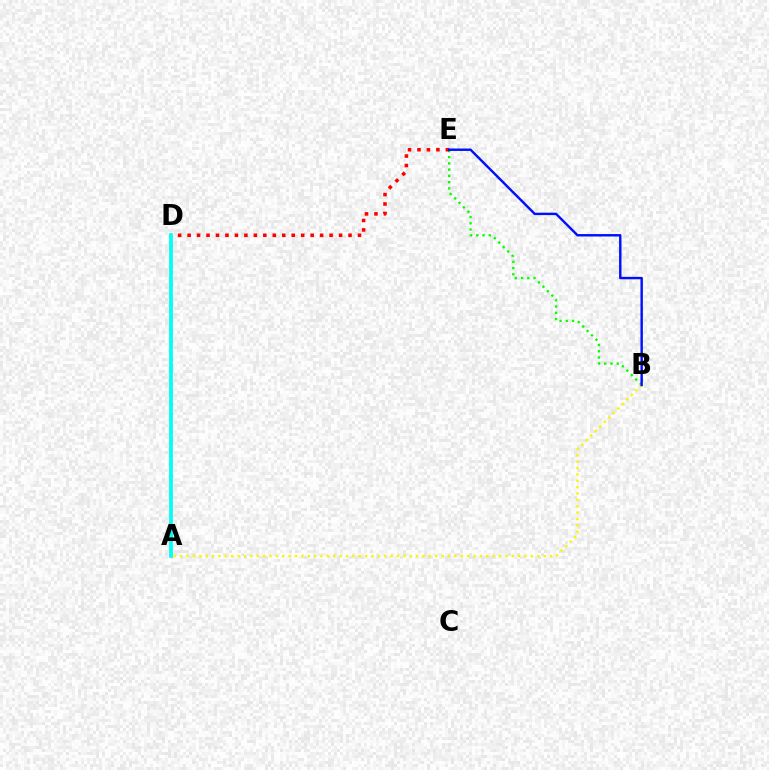{('B', 'E'): [{'color': '#08ff00', 'line_style': 'dotted', 'thickness': 1.7}, {'color': '#0010ff', 'line_style': 'solid', 'thickness': 1.75}], ('A', 'B'): [{'color': '#fcf500', 'line_style': 'dotted', 'thickness': 1.73}], ('A', 'D'): [{'color': '#ee00ff', 'line_style': 'dashed', 'thickness': 1.66}, {'color': '#00fff6', 'line_style': 'solid', 'thickness': 2.71}], ('D', 'E'): [{'color': '#ff0000', 'line_style': 'dotted', 'thickness': 2.57}]}